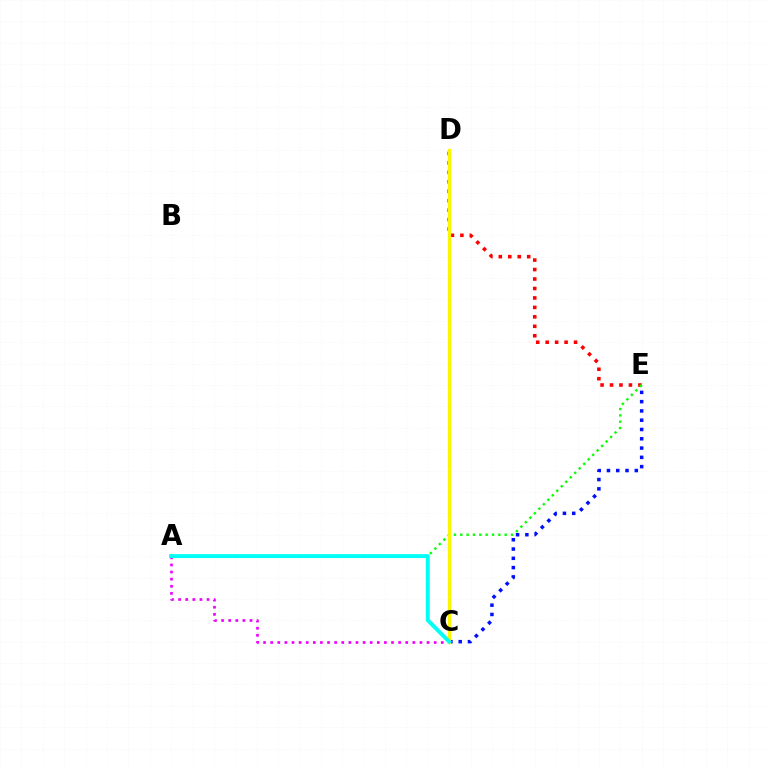{('D', 'E'): [{'color': '#ff0000', 'line_style': 'dotted', 'thickness': 2.57}], ('A', 'C'): [{'color': '#ee00ff', 'line_style': 'dotted', 'thickness': 1.93}, {'color': '#00fff6', 'line_style': 'solid', 'thickness': 2.81}], ('C', 'E'): [{'color': '#0010ff', 'line_style': 'dotted', 'thickness': 2.52}], ('A', 'E'): [{'color': '#08ff00', 'line_style': 'dotted', 'thickness': 1.72}], ('C', 'D'): [{'color': '#fcf500', 'line_style': 'solid', 'thickness': 2.35}]}